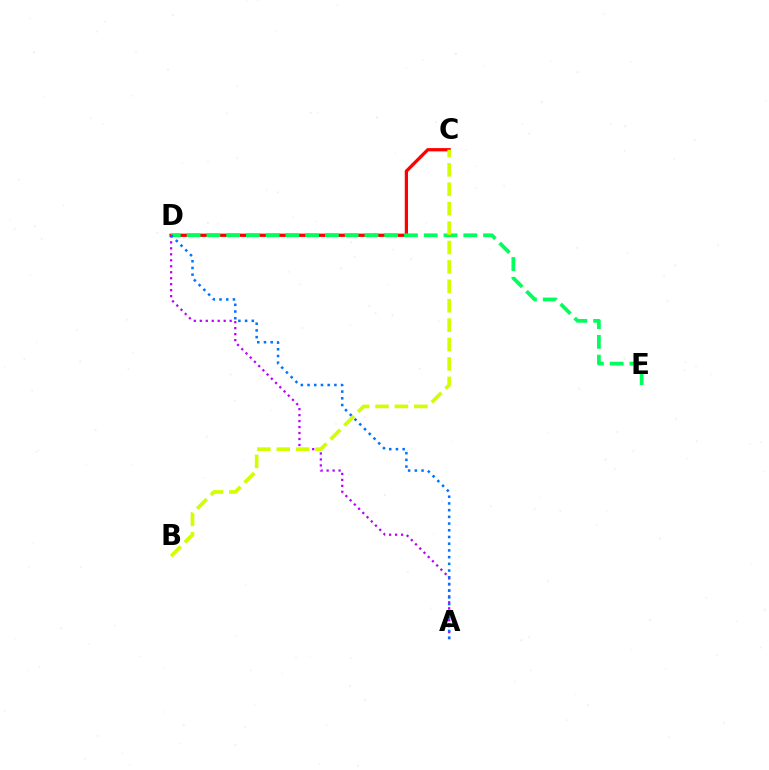{('C', 'D'): [{'color': '#ff0000', 'line_style': 'solid', 'thickness': 2.35}], ('A', 'D'): [{'color': '#b900ff', 'line_style': 'dotted', 'thickness': 1.62}, {'color': '#0074ff', 'line_style': 'dotted', 'thickness': 1.82}], ('D', 'E'): [{'color': '#00ff5c', 'line_style': 'dashed', 'thickness': 2.68}], ('B', 'C'): [{'color': '#d1ff00', 'line_style': 'dashed', 'thickness': 2.64}]}